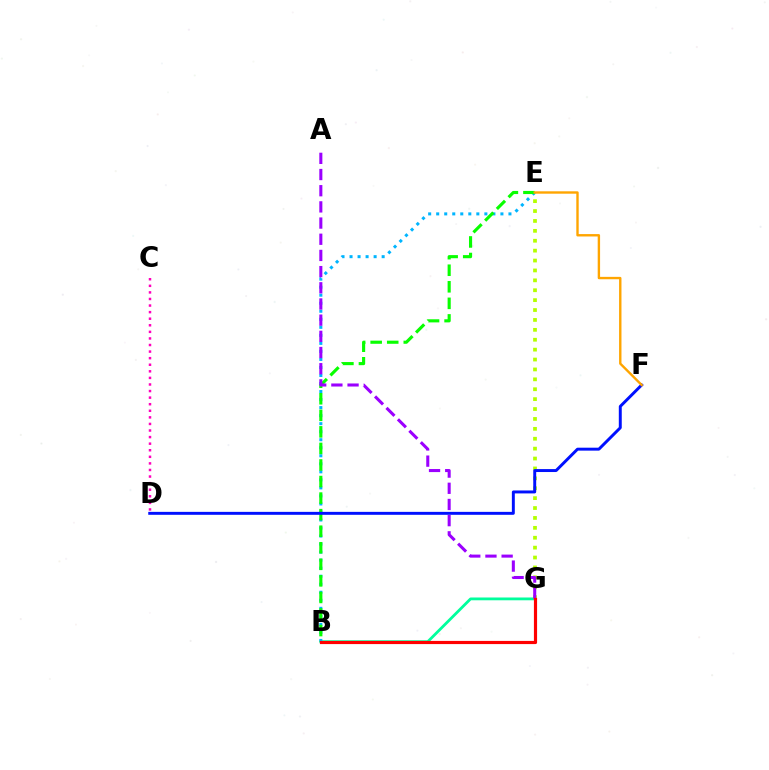{('B', 'G'): [{'color': '#00ff9d', 'line_style': 'solid', 'thickness': 2.01}, {'color': '#ff0000', 'line_style': 'solid', 'thickness': 2.28}], ('E', 'G'): [{'color': '#b3ff00', 'line_style': 'dotted', 'thickness': 2.69}], ('B', 'E'): [{'color': '#00b5ff', 'line_style': 'dotted', 'thickness': 2.18}, {'color': '#08ff00', 'line_style': 'dashed', 'thickness': 2.25}], ('D', 'F'): [{'color': '#0010ff', 'line_style': 'solid', 'thickness': 2.12}], ('A', 'G'): [{'color': '#9b00ff', 'line_style': 'dashed', 'thickness': 2.2}], ('C', 'D'): [{'color': '#ff00bd', 'line_style': 'dotted', 'thickness': 1.79}], ('E', 'F'): [{'color': '#ffa500', 'line_style': 'solid', 'thickness': 1.72}]}